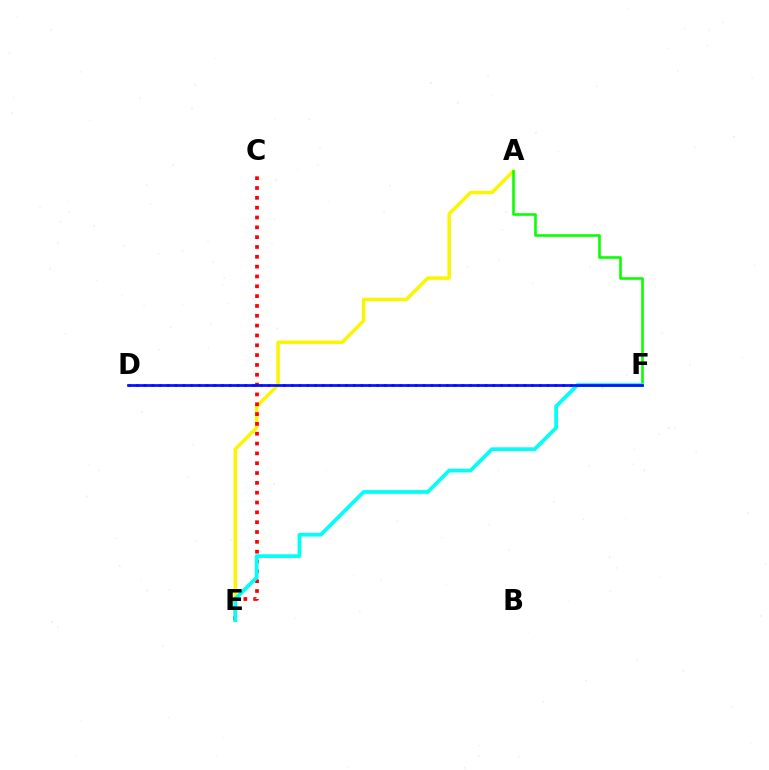{('D', 'F'): [{'color': '#ee00ff', 'line_style': 'dotted', 'thickness': 2.11}, {'color': '#0010ff', 'line_style': 'solid', 'thickness': 1.94}], ('A', 'E'): [{'color': '#fcf500', 'line_style': 'solid', 'thickness': 2.51}], ('C', 'E'): [{'color': '#ff0000', 'line_style': 'dotted', 'thickness': 2.67}], ('A', 'F'): [{'color': '#08ff00', 'line_style': 'solid', 'thickness': 1.87}], ('E', 'F'): [{'color': '#00fff6', 'line_style': 'solid', 'thickness': 2.68}]}